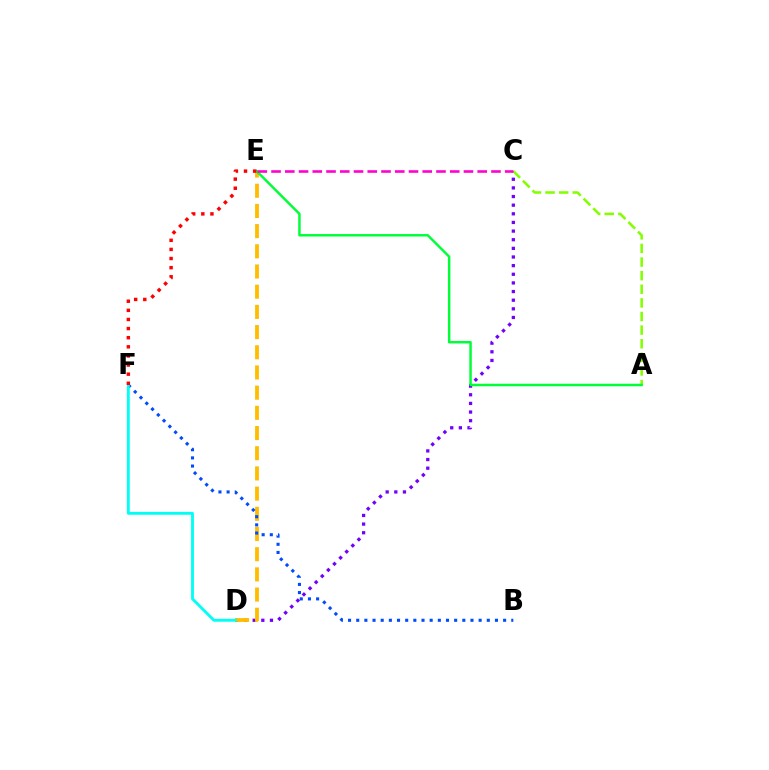{('C', 'D'): [{'color': '#7200ff', 'line_style': 'dotted', 'thickness': 2.35}], ('A', 'C'): [{'color': '#84ff00', 'line_style': 'dashed', 'thickness': 1.85}], ('D', 'E'): [{'color': '#ffbd00', 'line_style': 'dashed', 'thickness': 2.74}], ('B', 'F'): [{'color': '#004bff', 'line_style': 'dotted', 'thickness': 2.22}], ('A', 'E'): [{'color': '#00ff39', 'line_style': 'solid', 'thickness': 1.78}], ('C', 'E'): [{'color': '#ff00cf', 'line_style': 'dashed', 'thickness': 1.87}], ('D', 'F'): [{'color': '#00fff6', 'line_style': 'solid', 'thickness': 2.05}], ('E', 'F'): [{'color': '#ff0000', 'line_style': 'dotted', 'thickness': 2.48}]}